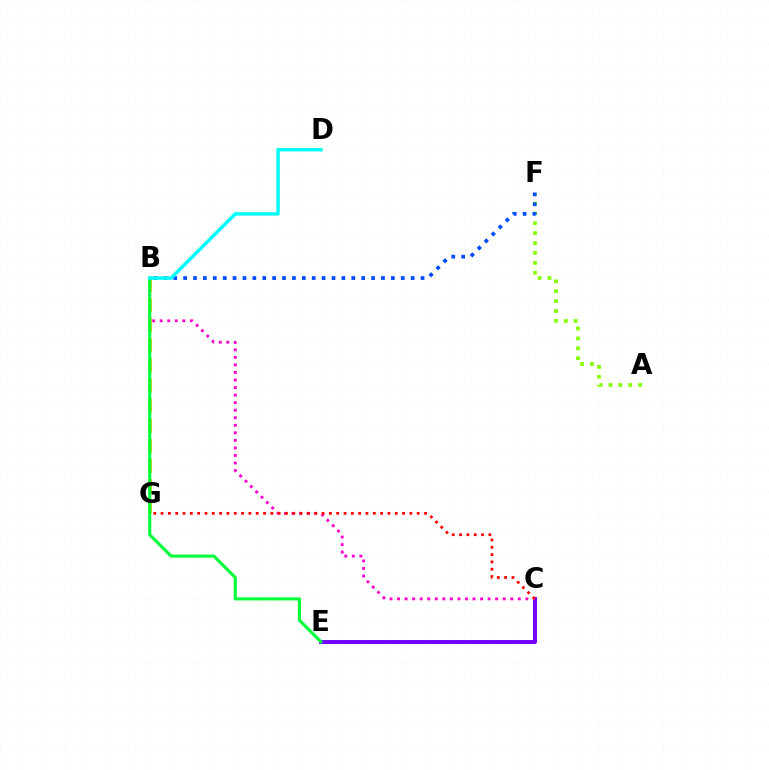{('C', 'E'): [{'color': '#7200ff', 'line_style': 'solid', 'thickness': 2.83}], ('A', 'F'): [{'color': '#84ff00', 'line_style': 'dotted', 'thickness': 2.69}], ('B', 'C'): [{'color': '#ff00cf', 'line_style': 'dotted', 'thickness': 2.05}], ('B', 'F'): [{'color': '#004bff', 'line_style': 'dotted', 'thickness': 2.69}], ('B', 'G'): [{'color': '#ffbd00', 'line_style': 'dashed', 'thickness': 2.73}], ('C', 'G'): [{'color': '#ff0000', 'line_style': 'dotted', 'thickness': 1.99}], ('B', 'E'): [{'color': '#00ff39', 'line_style': 'solid', 'thickness': 2.23}], ('B', 'D'): [{'color': '#00fff6', 'line_style': 'solid', 'thickness': 2.51}]}